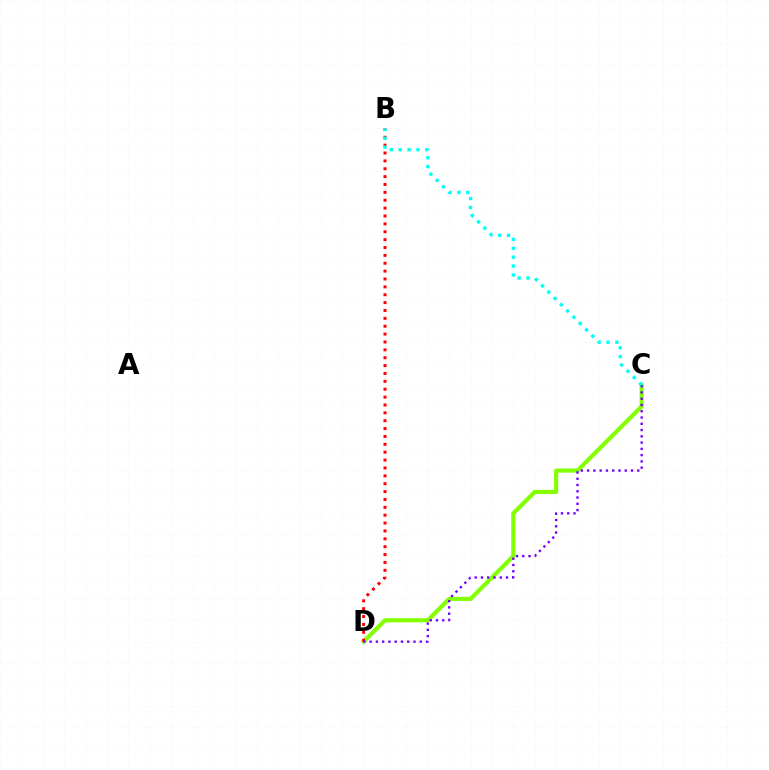{('C', 'D'): [{'color': '#84ff00', 'line_style': 'solid', 'thickness': 2.98}, {'color': '#7200ff', 'line_style': 'dotted', 'thickness': 1.7}], ('B', 'D'): [{'color': '#ff0000', 'line_style': 'dotted', 'thickness': 2.14}], ('B', 'C'): [{'color': '#00fff6', 'line_style': 'dotted', 'thickness': 2.41}]}